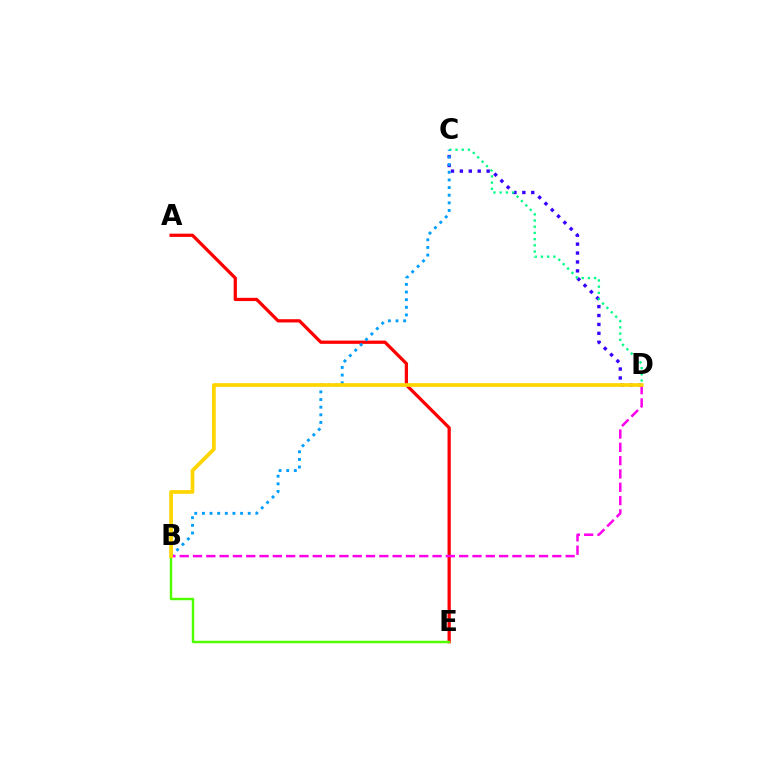{('A', 'E'): [{'color': '#ff0000', 'line_style': 'solid', 'thickness': 2.34}], ('C', 'D'): [{'color': '#3700ff', 'line_style': 'dotted', 'thickness': 2.42}, {'color': '#00ff86', 'line_style': 'dotted', 'thickness': 1.68}], ('B', 'C'): [{'color': '#009eff', 'line_style': 'dotted', 'thickness': 2.07}], ('B', 'E'): [{'color': '#4fff00', 'line_style': 'solid', 'thickness': 1.76}], ('B', 'D'): [{'color': '#ff00ed', 'line_style': 'dashed', 'thickness': 1.81}, {'color': '#ffd500', 'line_style': 'solid', 'thickness': 2.67}]}